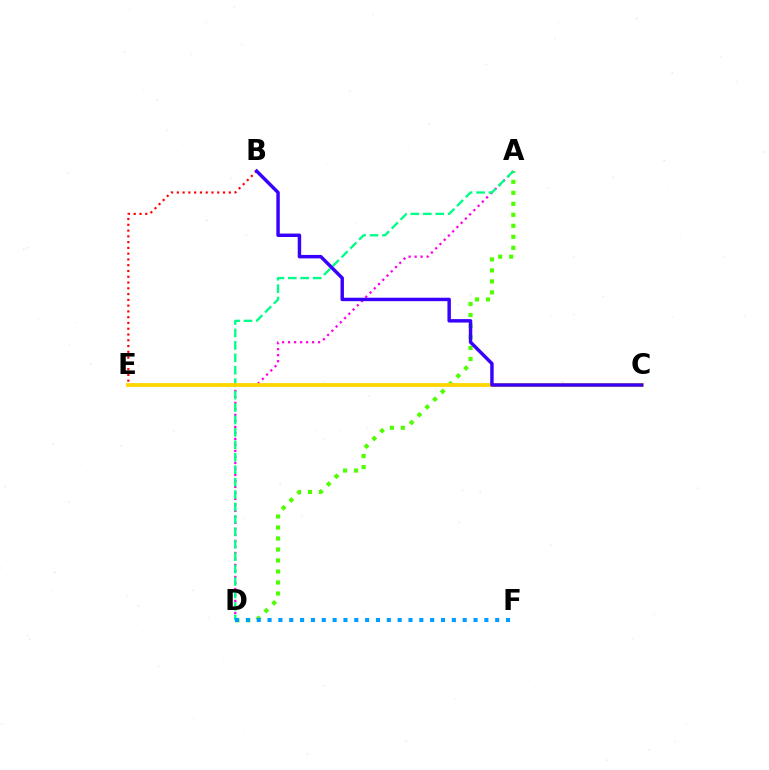{('A', 'D'): [{'color': '#4fff00', 'line_style': 'dotted', 'thickness': 2.99}, {'color': '#ff00ed', 'line_style': 'dotted', 'thickness': 1.63}, {'color': '#00ff86', 'line_style': 'dashed', 'thickness': 1.69}], ('C', 'E'): [{'color': '#ffd500', 'line_style': 'solid', 'thickness': 2.75}], ('B', 'E'): [{'color': '#ff0000', 'line_style': 'dotted', 'thickness': 1.57}], ('B', 'C'): [{'color': '#3700ff', 'line_style': 'solid', 'thickness': 2.48}], ('D', 'F'): [{'color': '#009eff', 'line_style': 'dotted', 'thickness': 2.95}]}